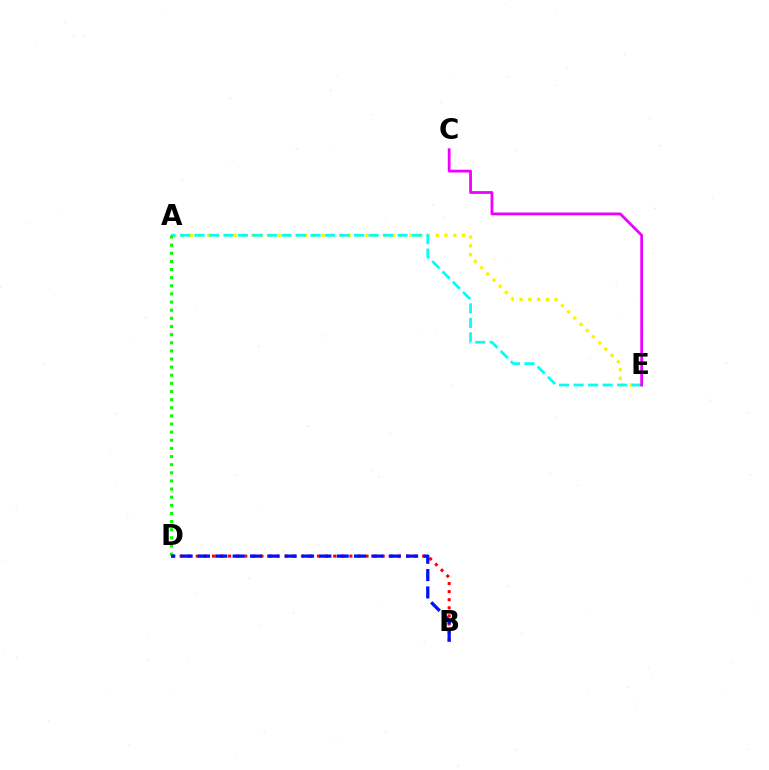{('A', 'E'): [{'color': '#fcf500', 'line_style': 'dotted', 'thickness': 2.39}, {'color': '#00fff6', 'line_style': 'dashed', 'thickness': 1.97}], ('B', 'D'): [{'color': '#ff0000', 'line_style': 'dotted', 'thickness': 2.2}, {'color': '#0010ff', 'line_style': 'dashed', 'thickness': 2.36}], ('A', 'D'): [{'color': '#08ff00', 'line_style': 'dotted', 'thickness': 2.21}], ('C', 'E'): [{'color': '#ee00ff', 'line_style': 'solid', 'thickness': 2.0}]}